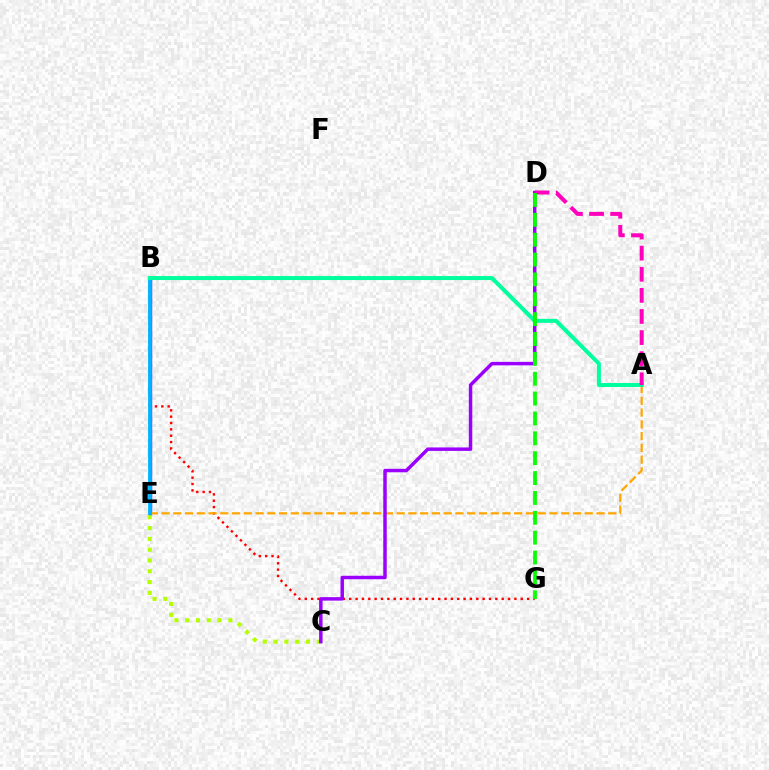{('C', 'E'): [{'color': '#b3ff00', 'line_style': 'dotted', 'thickness': 2.94}], ('B', 'G'): [{'color': '#ff0000', 'line_style': 'dotted', 'thickness': 1.73}], ('B', 'E'): [{'color': '#0010ff', 'line_style': 'solid', 'thickness': 2.41}, {'color': '#00b5ff', 'line_style': 'solid', 'thickness': 2.73}], ('A', 'E'): [{'color': '#ffa500', 'line_style': 'dashed', 'thickness': 1.6}], ('A', 'B'): [{'color': '#00ff9d', 'line_style': 'solid', 'thickness': 2.88}], ('C', 'D'): [{'color': '#9b00ff', 'line_style': 'solid', 'thickness': 2.5}], ('A', 'D'): [{'color': '#ff00bd', 'line_style': 'dashed', 'thickness': 2.87}], ('D', 'G'): [{'color': '#08ff00', 'line_style': 'dashed', 'thickness': 2.7}]}